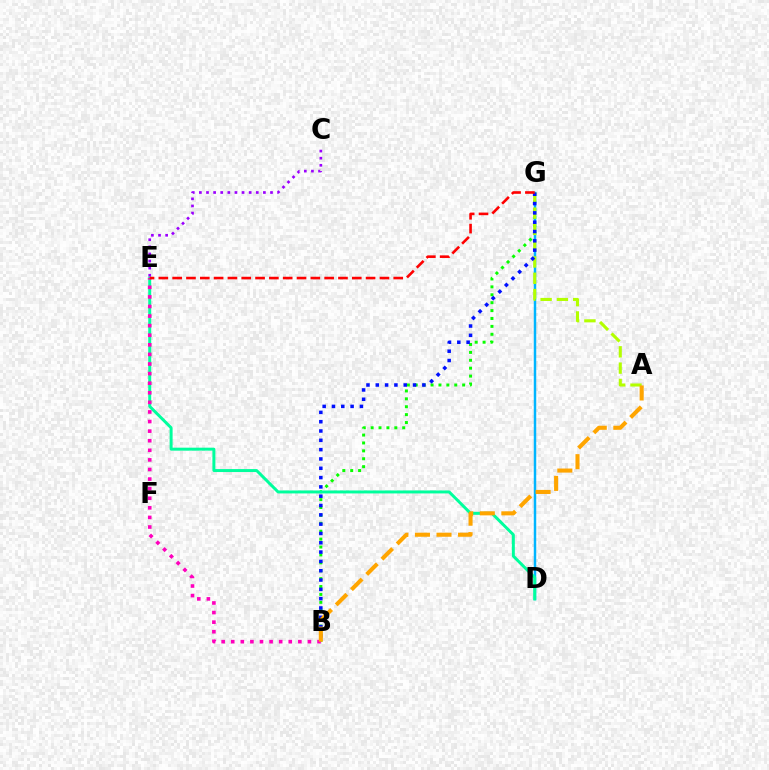{('B', 'G'): [{'color': '#08ff00', 'line_style': 'dotted', 'thickness': 2.15}, {'color': '#0010ff', 'line_style': 'dotted', 'thickness': 2.53}], ('D', 'G'): [{'color': '#00b5ff', 'line_style': 'solid', 'thickness': 1.78}], ('D', 'E'): [{'color': '#00ff9d', 'line_style': 'solid', 'thickness': 2.14}], ('C', 'E'): [{'color': '#9b00ff', 'line_style': 'dotted', 'thickness': 1.93}], ('A', 'G'): [{'color': '#b3ff00', 'line_style': 'dashed', 'thickness': 2.21}], ('B', 'E'): [{'color': '#ff00bd', 'line_style': 'dotted', 'thickness': 2.61}], ('A', 'B'): [{'color': '#ffa500', 'line_style': 'dashed', 'thickness': 2.93}], ('E', 'G'): [{'color': '#ff0000', 'line_style': 'dashed', 'thickness': 1.88}]}